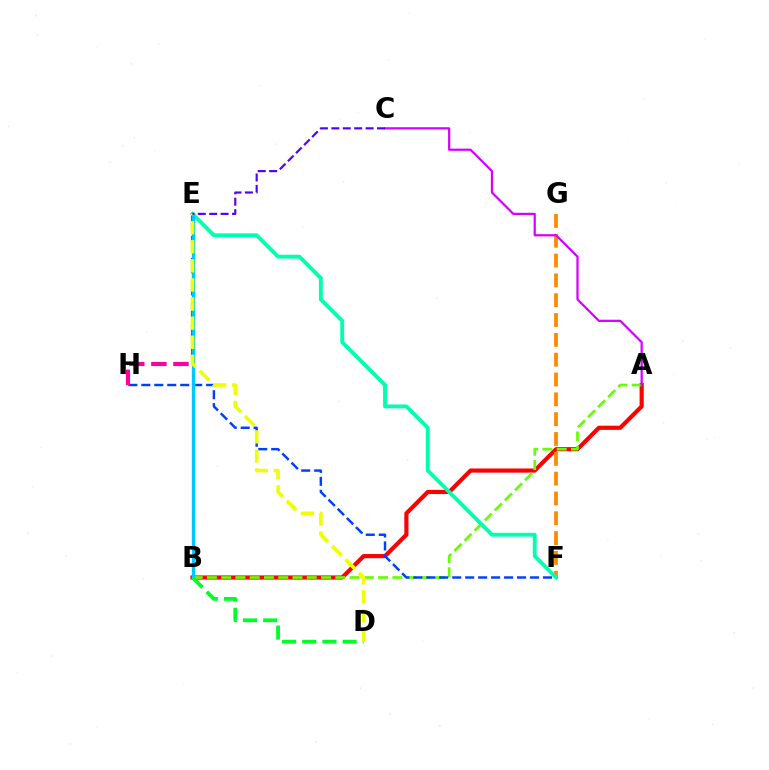{('A', 'B'): [{'color': '#ff0000', 'line_style': 'solid', 'thickness': 2.99}, {'color': '#66ff00', 'line_style': 'dashed', 'thickness': 1.94}], ('F', 'H'): [{'color': '#003fff', 'line_style': 'dashed', 'thickness': 1.76}], ('F', 'G'): [{'color': '#ff8800', 'line_style': 'dashed', 'thickness': 2.69}], ('E', 'H'): [{'color': '#ff00a0', 'line_style': 'dashed', 'thickness': 3.0}], ('A', 'C'): [{'color': '#d600ff', 'line_style': 'solid', 'thickness': 1.6}], ('E', 'F'): [{'color': '#00ffaf', 'line_style': 'solid', 'thickness': 2.78}], ('B', 'E'): [{'color': '#00c7ff', 'line_style': 'solid', 'thickness': 2.41}], ('B', 'D'): [{'color': '#00ff27', 'line_style': 'dashed', 'thickness': 2.74}], ('D', 'E'): [{'color': '#eeff00', 'line_style': 'dashed', 'thickness': 2.6}], ('C', 'E'): [{'color': '#4f00ff', 'line_style': 'dashed', 'thickness': 1.55}]}